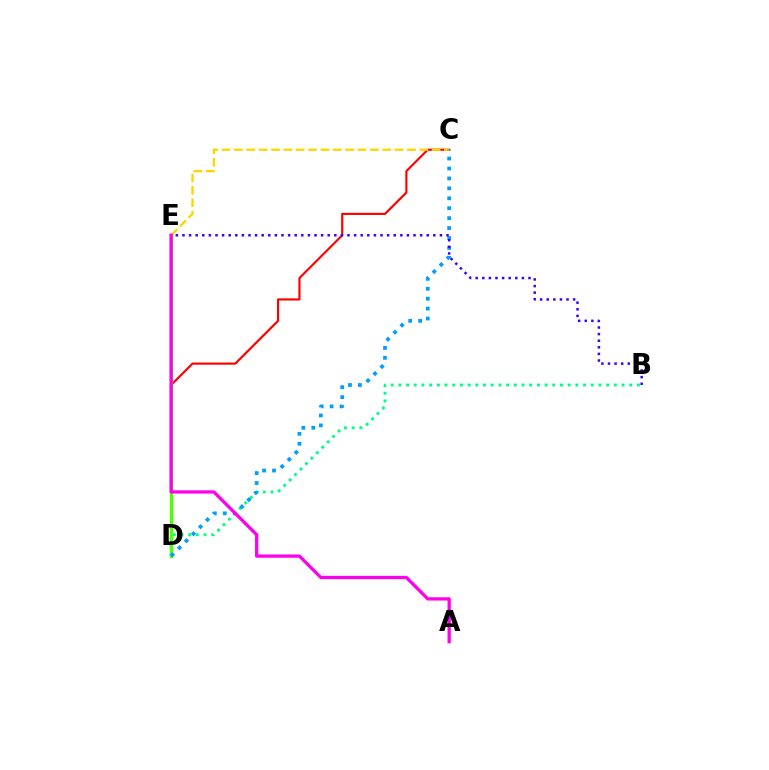{('B', 'D'): [{'color': '#00ff86', 'line_style': 'dotted', 'thickness': 2.09}], ('C', 'D'): [{'color': '#ff0000', 'line_style': 'solid', 'thickness': 1.55}, {'color': '#009eff', 'line_style': 'dotted', 'thickness': 2.7}], ('D', 'E'): [{'color': '#4fff00', 'line_style': 'solid', 'thickness': 2.4}], ('C', 'E'): [{'color': '#ffd500', 'line_style': 'dashed', 'thickness': 1.68}], ('B', 'E'): [{'color': '#3700ff', 'line_style': 'dotted', 'thickness': 1.79}], ('A', 'E'): [{'color': '#ff00ed', 'line_style': 'solid', 'thickness': 2.36}]}